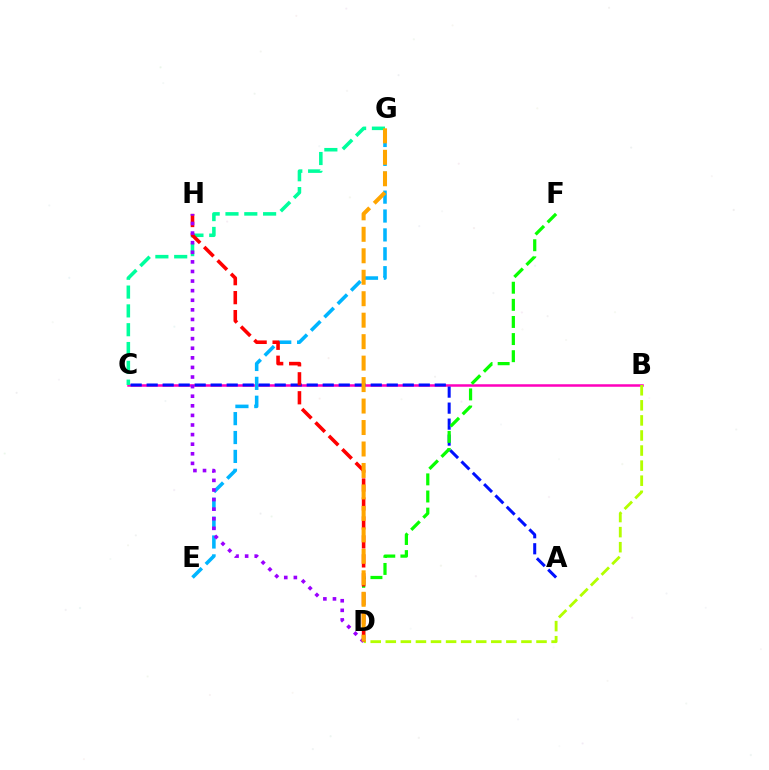{('B', 'C'): [{'color': '#ff00bd', 'line_style': 'solid', 'thickness': 1.81}], ('E', 'G'): [{'color': '#00b5ff', 'line_style': 'dashed', 'thickness': 2.57}], ('A', 'C'): [{'color': '#0010ff', 'line_style': 'dashed', 'thickness': 2.17}], ('D', 'F'): [{'color': '#08ff00', 'line_style': 'dashed', 'thickness': 2.33}], ('C', 'G'): [{'color': '#00ff9d', 'line_style': 'dashed', 'thickness': 2.56}], ('B', 'D'): [{'color': '#b3ff00', 'line_style': 'dashed', 'thickness': 2.05}], ('D', 'H'): [{'color': '#ff0000', 'line_style': 'dashed', 'thickness': 2.58}, {'color': '#9b00ff', 'line_style': 'dotted', 'thickness': 2.61}], ('D', 'G'): [{'color': '#ffa500', 'line_style': 'dashed', 'thickness': 2.92}]}